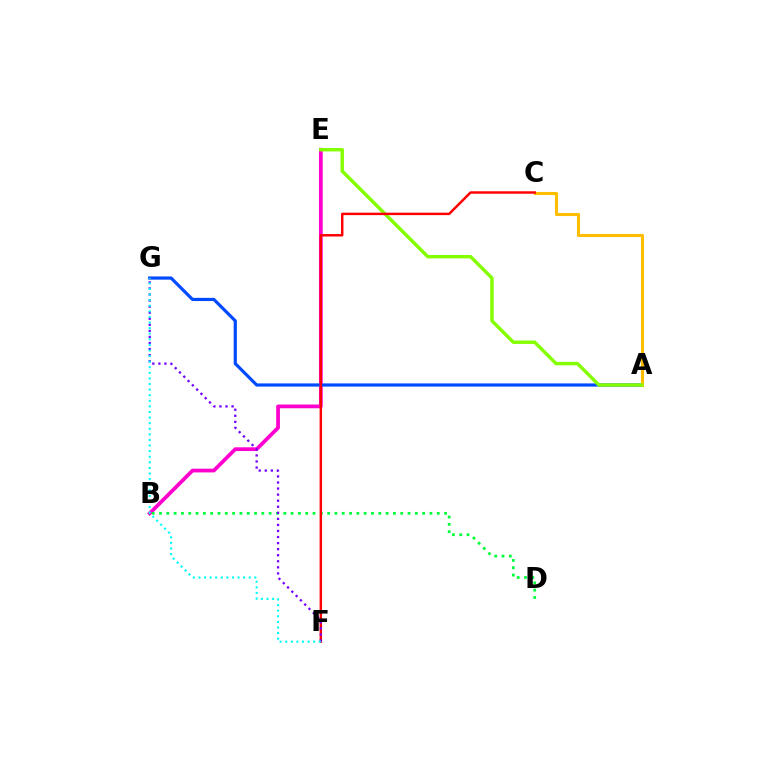{('B', 'E'): [{'color': '#ff00cf', 'line_style': 'solid', 'thickness': 2.7}], ('A', 'G'): [{'color': '#004bff', 'line_style': 'solid', 'thickness': 2.3}], ('A', 'C'): [{'color': '#ffbd00', 'line_style': 'solid', 'thickness': 2.21}], ('A', 'E'): [{'color': '#84ff00', 'line_style': 'solid', 'thickness': 2.47}], ('B', 'D'): [{'color': '#00ff39', 'line_style': 'dotted', 'thickness': 1.99}], ('C', 'F'): [{'color': '#ff0000', 'line_style': 'solid', 'thickness': 1.77}], ('F', 'G'): [{'color': '#7200ff', 'line_style': 'dotted', 'thickness': 1.65}, {'color': '#00fff6', 'line_style': 'dotted', 'thickness': 1.52}]}